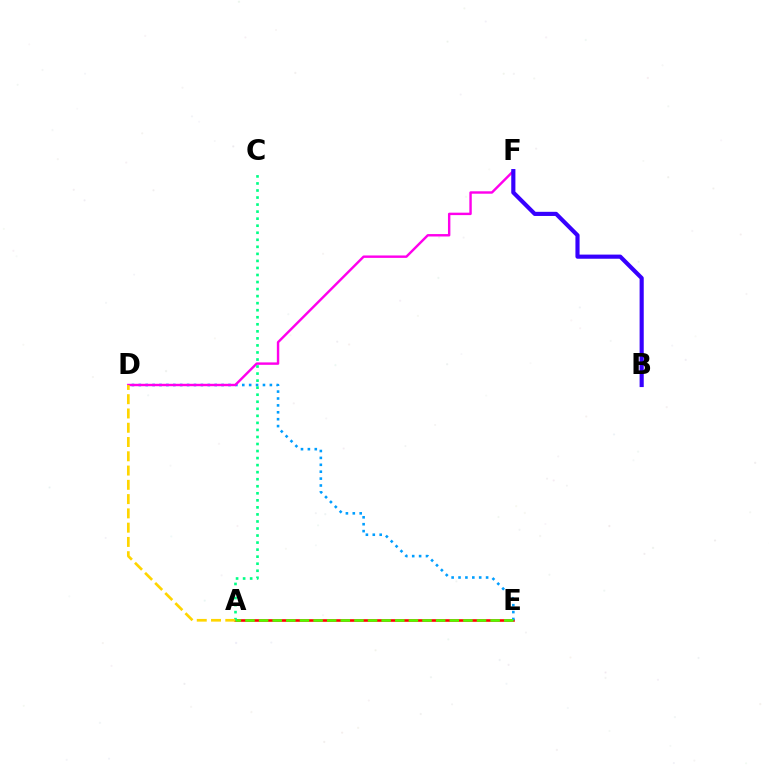{('A', 'E'): [{'color': '#ff0000', 'line_style': 'solid', 'thickness': 1.88}, {'color': '#4fff00', 'line_style': 'dashed', 'thickness': 1.85}], ('D', 'E'): [{'color': '#009eff', 'line_style': 'dotted', 'thickness': 1.87}], ('D', 'F'): [{'color': '#ff00ed', 'line_style': 'solid', 'thickness': 1.74}], ('A', 'C'): [{'color': '#00ff86', 'line_style': 'dotted', 'thickness': 1.91}], ('A', 'D'): [{'color': '#ffd500', 'line_style': 'dashed', 'thickness': 1.94}], ('B', 'F'): [{'color': '#3700ff', 'line_style': 'solid', 'thickness': 2.98}]}